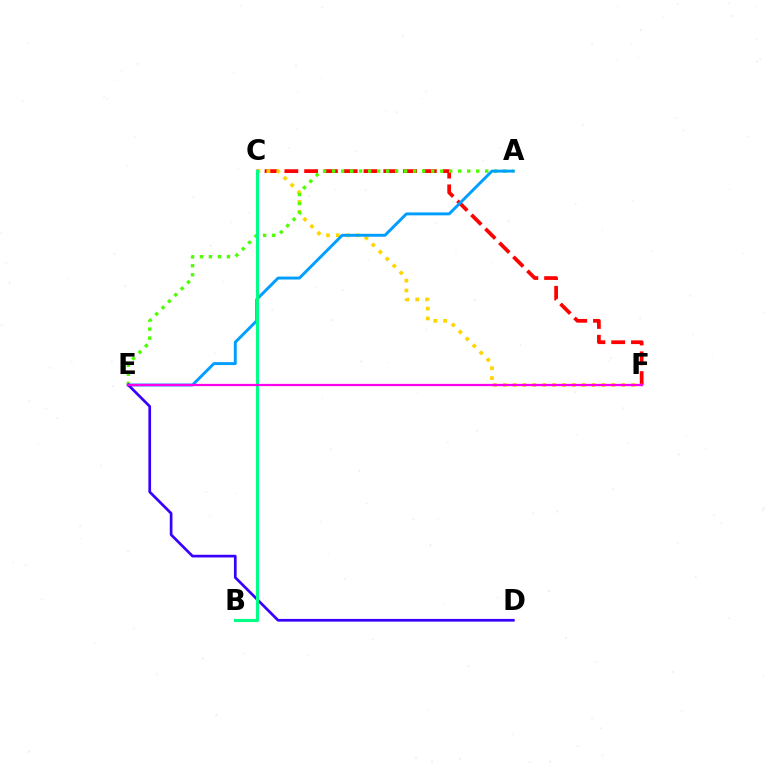{('C', 'F'): [{'color': '#ff0000', 'line_style': 'dashed', 'thickness': 2.69}, {'color': '#ffd500', 'line_style': 'dotted', 'thickness': 2.68}], ('A', 'E'): [{'color': '#4fff00', 'line_style': 'dotted', 'thickness': 2.45}, {'color': '#009eff', 'line_style': 'solid', 'thickness': 2.11}], ('D', 'E'): [{'color': '#3700ff', 'line_style': 'solid', 'thickness': 1.94}], ('B', 'C'): [{'color': '#00ff86', 'line_style': 'solid', 'thickness': 2.23}], ('E', 'F'): [{'color': '#ff00ed', 'line_style': 'solid', 'thickness': 1.63}]}